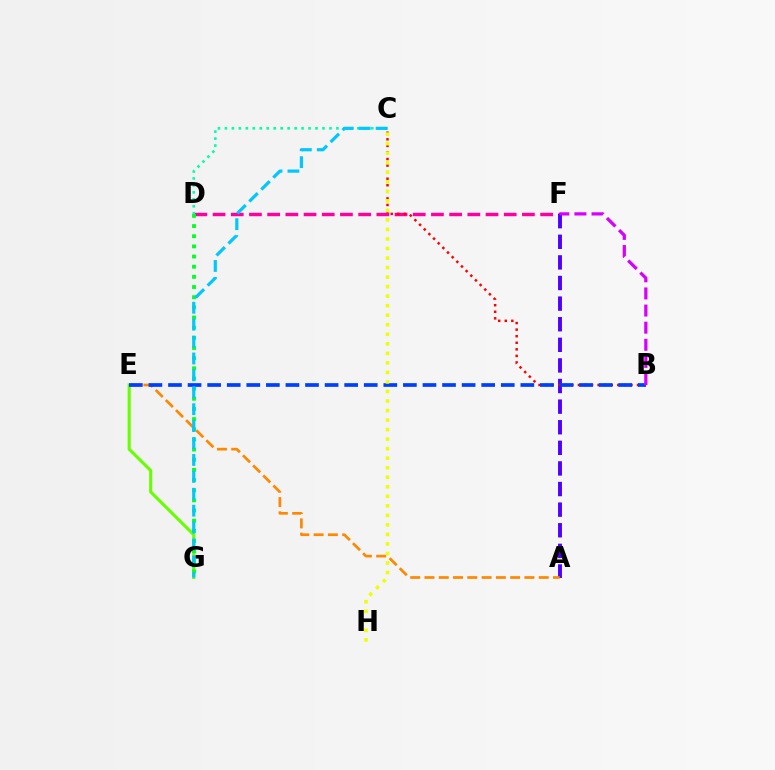{('D', 'F'): [{'color': '#ff00a0', 'line_style': 'dashed', 'thickness': 2.47}], ('E', 'G'): [{'color': '#66ff00', 'line_style': 'solid', 'thickness': 2.22}], ('D', 'G'): [{'color': '#00ff27', 'line_style': 'dotted', 'thickness': 2.76}], ('A', 'F'): [{'color': '#4f00ff', 'line_style': 'dashed', 'thickness': 2.8}], ('C', 'D'): [{'color': '#00ffaf', 'line_style': 'dotted', 'thickness': 1.89}], ('B', 'C'): [{'color': '#ff0000', 'line_style': 'dotted', 'thickness': 1.78}], ('A', 'E'): [{'color': '#ff8800', 'line_style': 'dashed', 'thickness': 1.94}], ('B', 'E'): [{'color': '#003fff', 'line_style': 'dashed', 'thickness': 2.66}], ('C', 'H'): [{'color': '#eeff00', 'line_style': 'dotted', 'thickness': 2.59}], ('B', 'F'): [{'color': '#d600ff', 'line_style': 'dashed', 'thickness': 2.33}], ('C', 'G'): [{'color': '#00c7ff', 'line_style': 'dashed', 'thickness': 2.3}]}